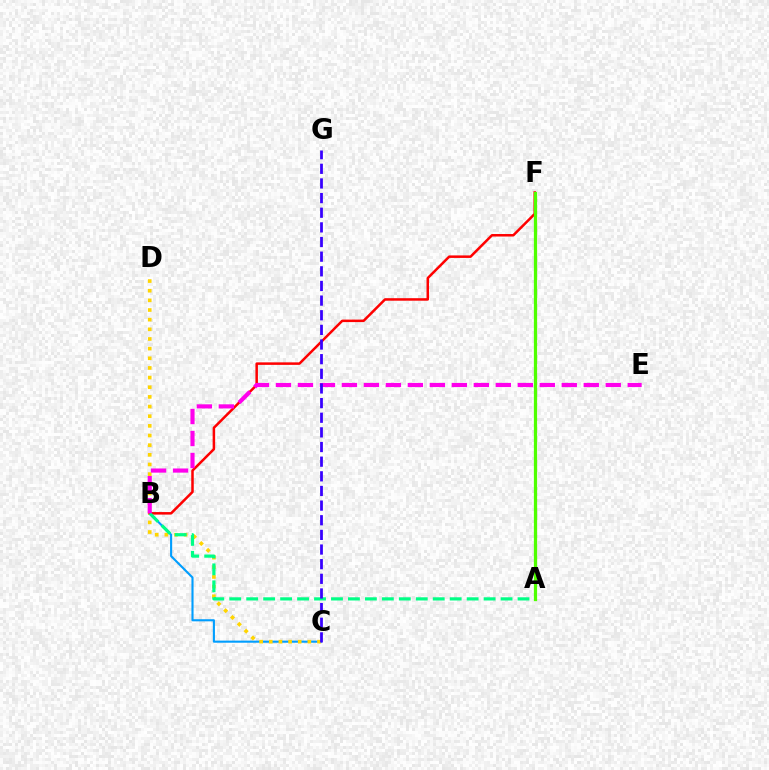{('B', 'C'): [{'color': '#009eff', 'line_style': 'solid', 'thickness': 1.52}], ('C', 'D'): [{'color': '#ffd500', 'line_style': 'dotted', 'thickness': 2.62}], ('B', 'F'): [{'color': '#ff0000', 'line_style': 'solid', 'thickness': 1.81}], ('A', 'B'): [{'color': '#00ff86', 'line_style': 'dashed', 'thickness': 2.3}], ('A', 'F'): [{'color': '#4fff00', 'line_style': 'solid', 'thickness': 2.34}], ('B', 'E'): [{'color': '#ff00ed', 'line_style': 'dashed', 'thickness': 2.99}], ('C', 'G'): [{'color': '#3700ff', 'line_style': 'dashed', 'thickness': 1.99}]}